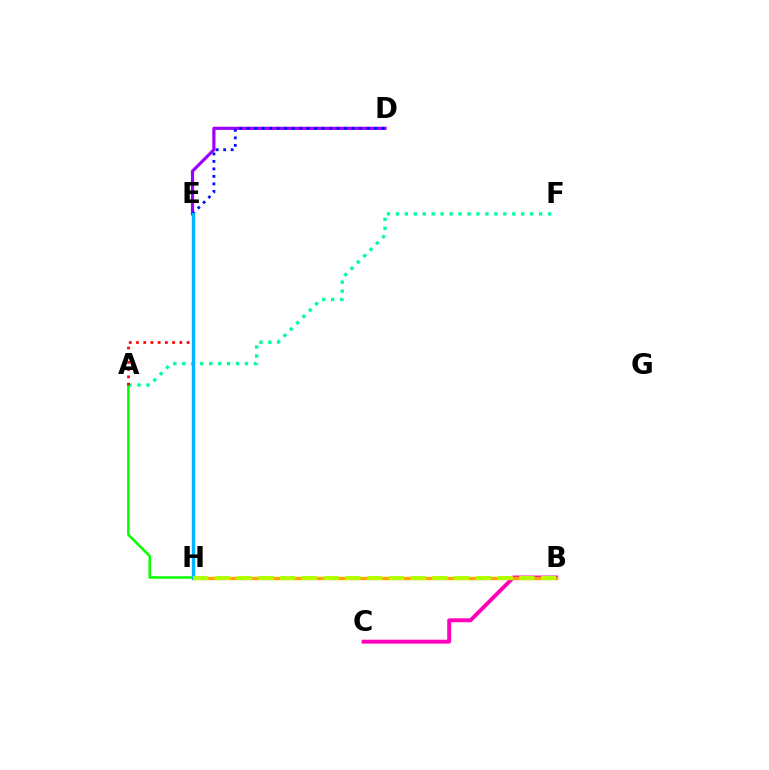{('A', 'F'): [{'color': '#00ff9d', 'line_style': 'dotted', 'thickness': 2.43}], ('B', 'C'): [{'color': '#ff00bd', 'line_style': 'solid', 'thickness': 2.82}], ('B', 'H'): [{'color': '#ffa500', 'line_style': 'solid', 'thickness': 2.43}, {'color': '#b3ff00', 'line_style': 'dashed', 'thickness': 2.96}], ('A', 'H'): [{'color': '#08ff00', 'line_style': 'solid', 'thickness': 1.82}], ('D', 'E'): [{'color': '#9b00ff', 'line_style': 'solid', 'thickness': 2.29}, {'color': '#0010ff', 'line_style': 'dotted', 'thickness': 2.03}], ('A', 'E'): [{'color': '#ff0000', 'line_style': 'dotted', 'thickness': 1.96}], ('E', 'H'): [{'color': '#00b5ff', 'line_style': 'solid', 'thickness': 2.41}]}